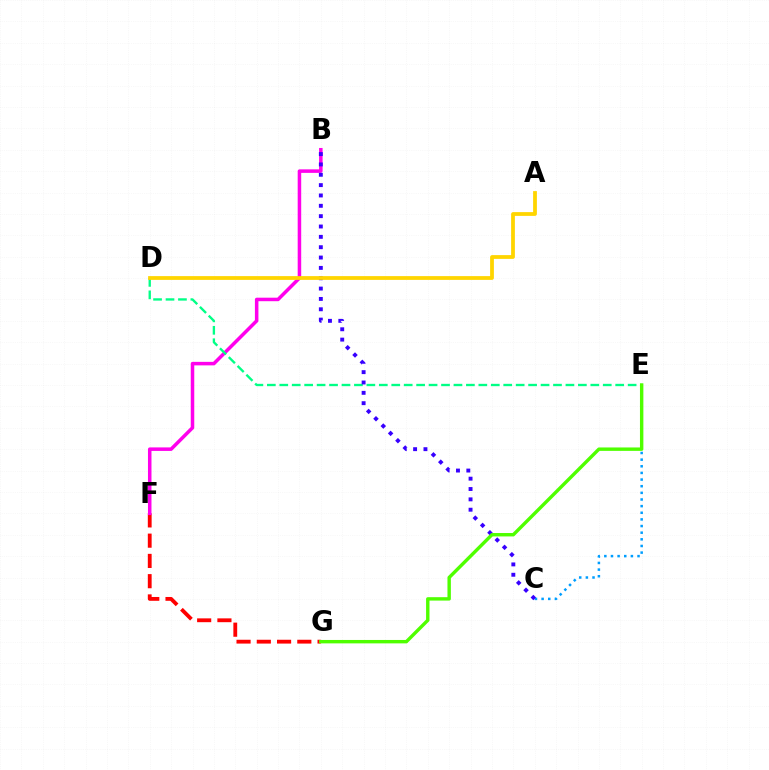{('F', 'G'): [{'color': '#ff0000', 'line_style': 'dashed', 'thickness': 2.75}], ('B', 'F'): [{'color': '#ff00ed', 'line_style': 'solid', 'thickness': 2.53}], ('D', 'E'): [{'color': '#00ff86', 'line_style': 'dashed', 'thickness': 1.69}], ('C', 'E'): [{'color': '#009eff', 'line_style': 'dotted', 'thickness': 1.8}], ('B', 'C'): [{'color': '#3700ff', 'line_style': 'dotted', 'thickness': 2.81}], ('A', 'D'): [{'color': '#ffd500', 'line_style': 'solid', 'thickness': 2.71}], ('E', 'G'): [{'color': '#4fff00', 'line_style': 'solid', 'thickness': 2.45}]}